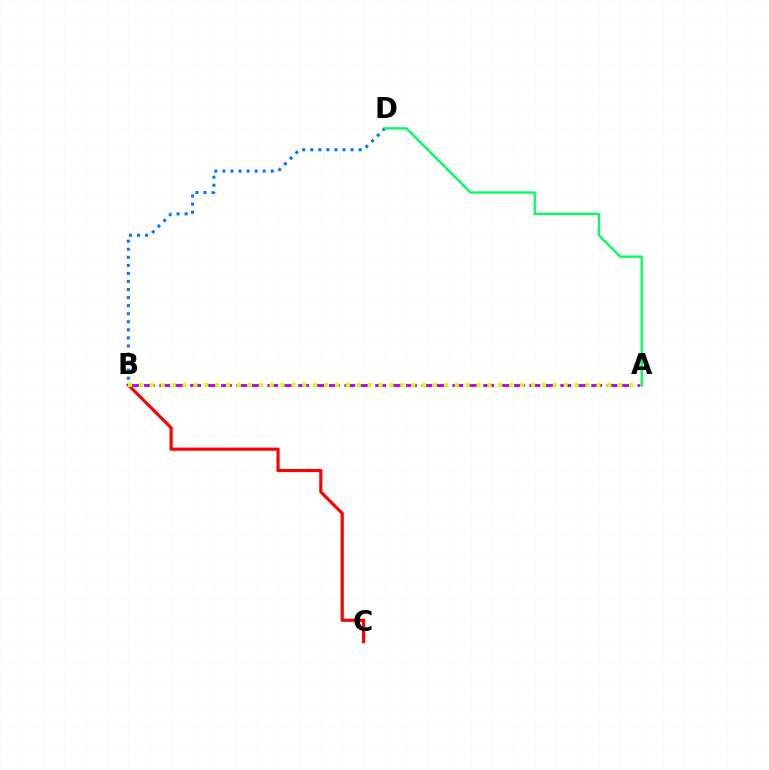{('B', 'C'): [{'color': '#ff0000', 'line_style': 'solid', 'thickness': 2.28}], ('B', 'D'): [{'color': '#0074ff', 'line_style': 'dotted', 'thickness': 2.19}], ('A', 'B'): [{'color': '#b900ff', 'line_style': 'dashed', 'thickness': 2.1}, {'color': '#d1ff00', 'line_style': 'dotted', 'thickness': 2.96}], ('A', 'D'): [{'color': '#00ff5c', 'line_style': 'solid', 'thickness': 1.68}]}